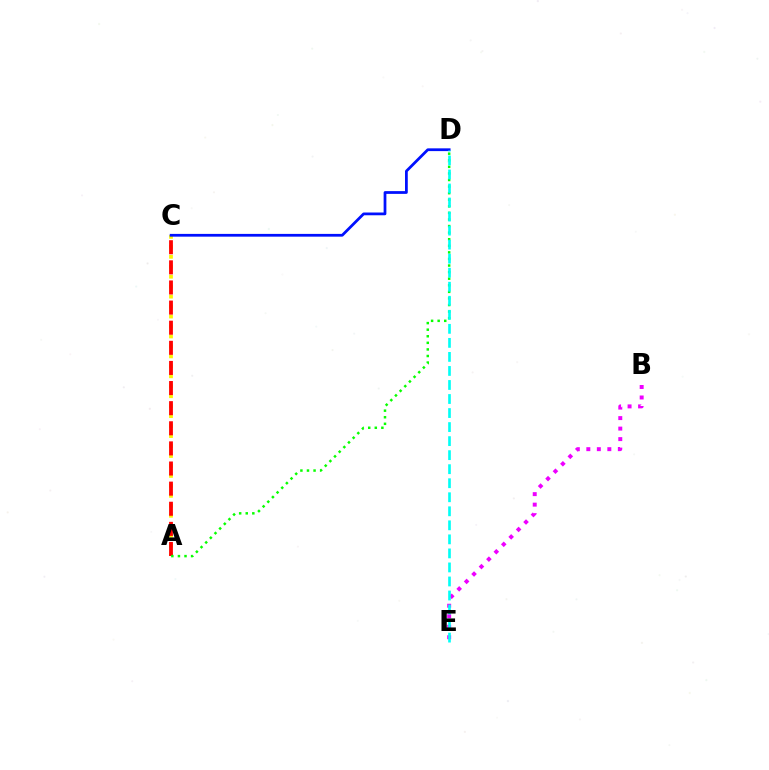{('A', 'C'): [{'color': '#fcf500', 'line_style': 'dotted', 'thickness': 2.71}, {'color': '#ff0000', 'line_style': 'dashed', 'thickness': 2.73}], ('B', 'E'): [{'color': '#ee00ff', 'line_style': 'dotted', 'thickness': 2.85}], ('C', 'D'): [{'color': '#0010ff', 'line_style': 'solid', 'thickness': 1.99}], ('A', 'D'): [{'color': '#08ff00', 'line_style': 'dotted', 'thickness': 1.79}], ('D', 'E'): [{'color': '#00fff6', 'line_style': 'dashed', 'thickness': 1.91}]}